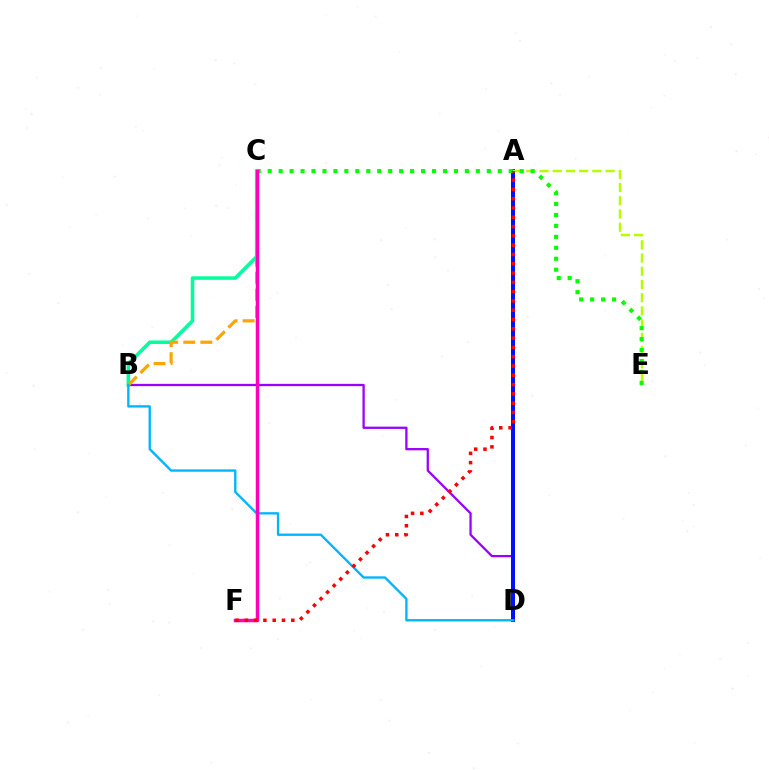{('B', 'D'): [{'color': '#9b00ff', 'line_style': 'solid', 'thickness': 1.65}, {'color': '#00b5ff', 'line_style': 'solid', 'thickness': 1.69}], ('A', 'D'): [{'color': '#0010ff', 'line_style': 'solid', 'thickness': 2.88}], ('B', 'C'): [{'color': '#00ff9d', 'line_style': 'solid', 'thickness': 2.54}, {'color': '#ffa500', 'line_style': 'dashed', 'thickness': 2.32}], ('A', 'E'): [{'color': '#b3ff00', 'line_style': 'dashed', 'thickness': 1.8}], ('C', 'E'): [{'color': '#08ff00', 'line_style': 'dotted', 'thickness': 2.98}], ('C', 'F'): [{'color': '#ff00bd', 'line_style': 'solid', 'thickness': 2.5}], ('A', 'F'): [{'color': '#ff0000', 'line_style': 'dotted', 'thickness': 2.53}]}